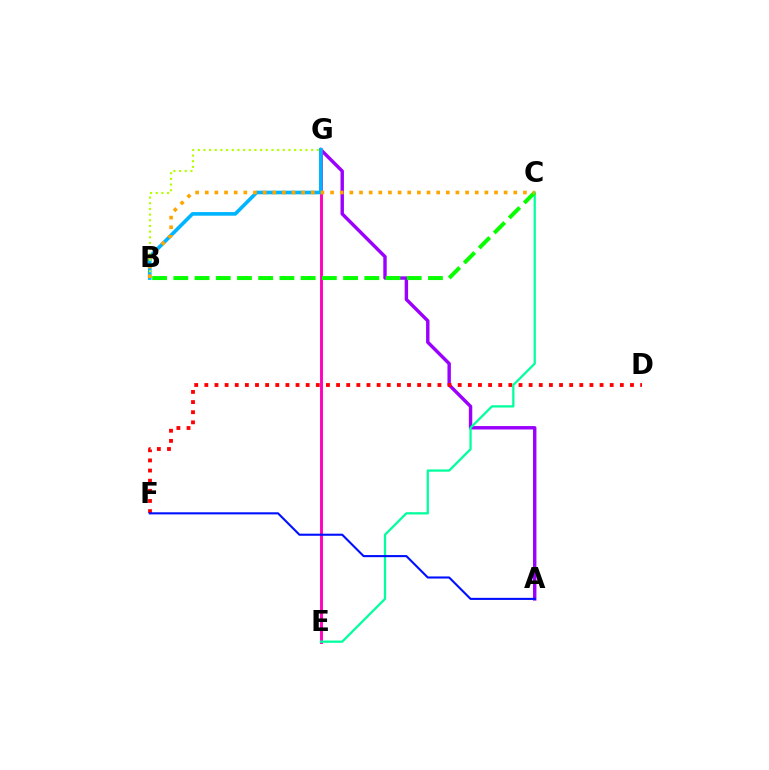{('A', 'G'): [{'color': '#9b00ff', 'line_style': 'solid', 'thickness': 2.46}], ('E', 'G'): [{'color': '#ff00bd', 'line_style': 'solid', 'thickness': 2.09}], ('D', 'F'): [{'color': '#ff0000', 'line_style': 'dotted', 'thickness': 2.75}], ('C', 'E'): [{'color': '#00ff9d', 'line_style': 'solid', 'thickness': 1.63}], ('A', 'F'): [{'color': '#0010ff', 'line_style': 'solid', 'thickness': 1.51}], ('B', 'G'): [{'color': '#00b5ff', 'line_style': 'solid', 'thickness': 2.62}, {'color': '#b3ff00', 'line_style': 'dotted', 'thickness': 1.54}], ('B', 'C'): [{'color': '#08ff00', 'line_style': 'dashed', 'thickness': 2.88}, {'color': '#ffa500', 'line_style': 'dotted', 'thickness': 2.62}]}